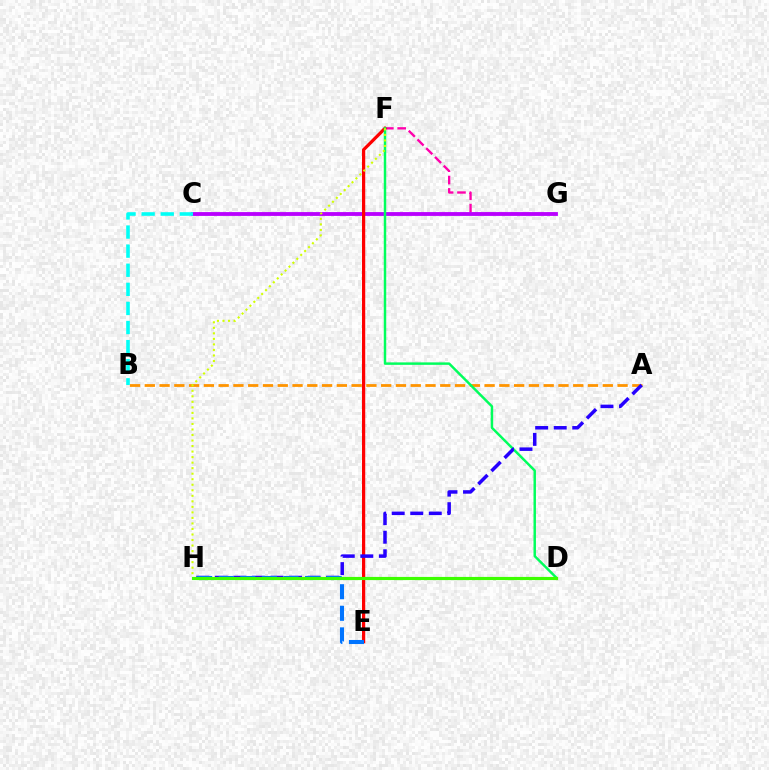{('F', 'G'): [{'color': '#ff00ac', 'line_style': 'dashed', 'thickness': 1.68}], ('A', 'B'): [{'color': '#ff9400', 'line_style': 'dashed', 'thickness': 2.01}], ('C', 'G'): [{'color': '#b900ff', 'line_style': 'solid', 'thickness': 2.75}], ('E', 'F'): [{'color': '#ff0000', 'line_style': 'solid', 'thickness': 2.31}], ('D', 'F'): [{'color': '#00ff5c', 'line_style': 'solid', 'thickness': 1.77}], ('A', 'H'): [{'color': '#2500ff', 'line_style': 'dashed', 'thickness': 2.52}], ('B', 'C'): [{'color': '#00fff6', 'line_style': 'dashed', 'thickness': 2.59}], ('F', 'H'): [{'color': '#d1ff00', 'line_style': 'dotted', 'thickness': 1.5}], ('E', 'H'): [{'color': '#0074ff', 'line_style': 'dashed', 'thickness': 2.93}], ('D', 'H'): [{'color': '#3dff00', 'line_style': 'solid', 'thickness': 2.27}]}